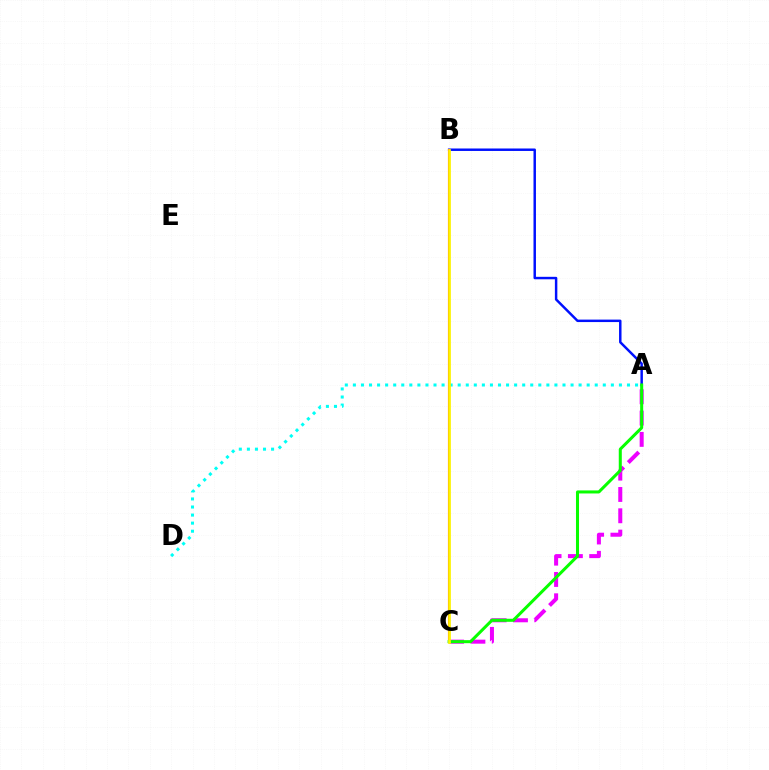{('A', 'B'): [{'color': '#0010ff', 'line_style': 'solid', 'thickness': 1.78}], ('A', 'C'): [{'color': '#ee00ff', 'line_style': 'dashed', 'thickness': 2.9}, {'color': '#08ff00', 'line_style': 'solid', 'thickness': 2.18}], ('A', 'D'): [{'color': '#00fff6', 'line_style': 'dotted', 'thickness': 2.19}], ('B', 'C'): [{'color': '#ff0000', 'line_style': 'solid', 'thickness': 1.51}, {'color': '#fcf500', 'line_style': 'solid', 'thickness': 1.96}]}